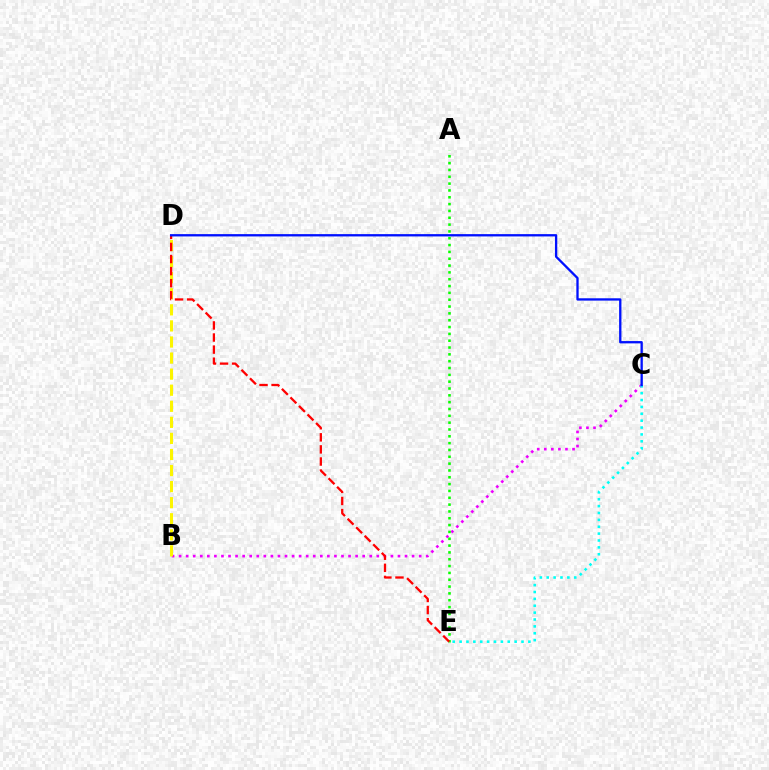{('B', 'C'): [{'color': '#ee00ff', 'line_style': 'dotted', 'thickness': 1.92}], ('A', 'E'): [{'color': '#08ff00', 'line_style': 'dotted', 'thickness': 1.86}], ('B', 'D'): [{'color': '#fcf500', 'line_style': 'dashed', 'thickness': 2.18}], ('D', 'E'): [{'color': '#ff0000', 'line_style': 'dashed', 'thickness': 1.64}], ('C', 'E'): [{'color': '#00fff6', 'line_style': 'dotted', 'thickness': 1.87}], ('C', 'D'): [{'color': '#0010ff', 'line_style': 'solid', 'thickness': 1.67}]}